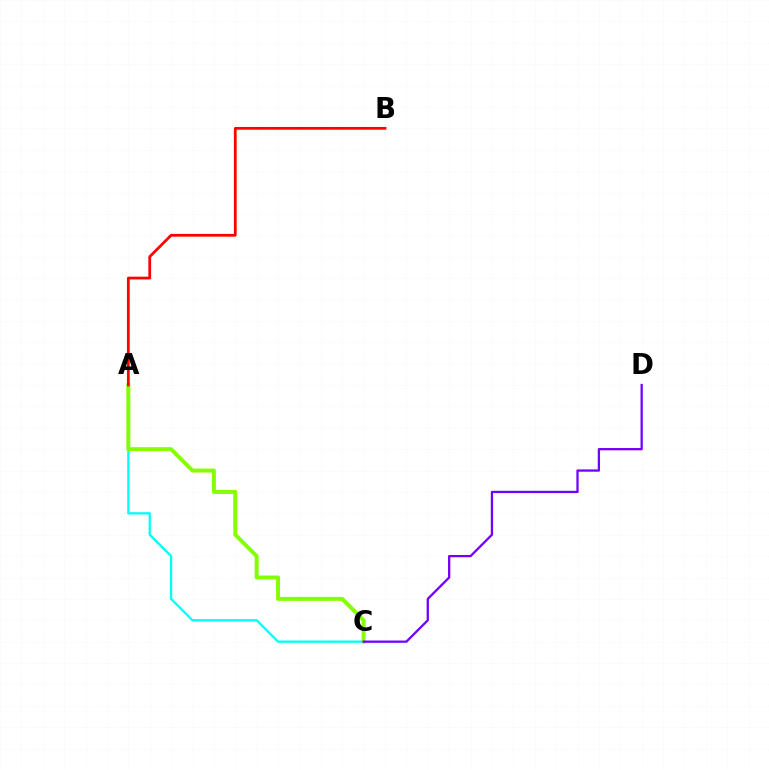{('A', 'C'): [{'color': '#00fff6', 'line_style': 'solid', 'thickness': 1.64}, {'color': '#84ff00', 'line_style': 'solid', 'thickness': 2.85}], ('C', 'D'): [{'color': '#7200ff', 'line_style': 'solid', 'thickness': 1.64}], ('A', 'B'): [{'color': '#ff0000', 'line_style': 'solid', 'thickness': 1.99}]}